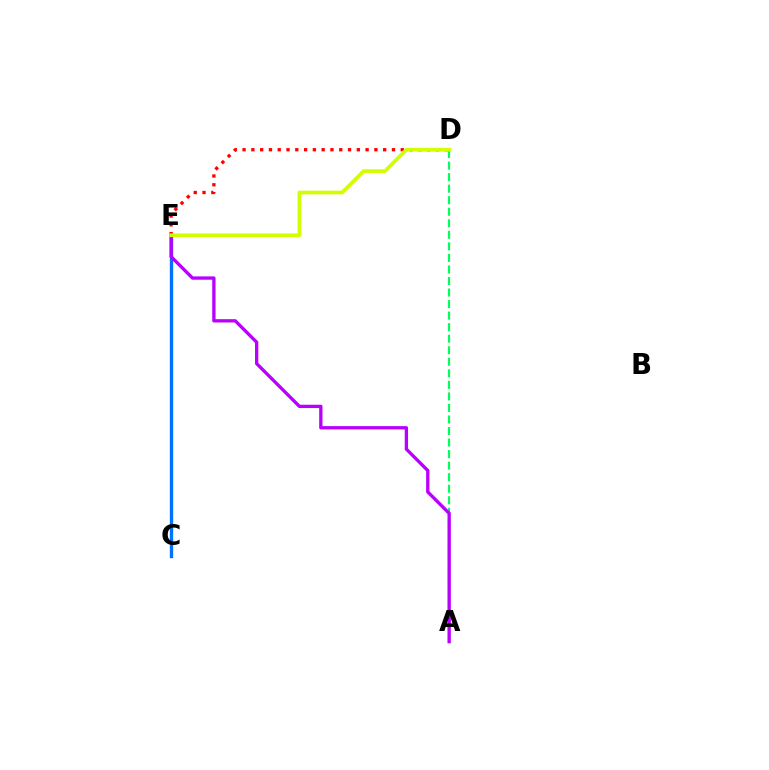{('D', 'E'): [{'color': '#ff0000', 'line_style': 'dotted', 'thickness': 2.39}, {'color': '#d1ff00', 'line_style': 'solid', 'thickness': 2.67}], ('A', 'D'): [{'color': '#00ff5c', 'line_style': 'dashed', 'thickness': 1.57}], ('C', 'E'): [{'color': '#0074ff', 'line_style': 'solid', 'thickness': 2.42}], ('A', 'E'): [{'color': '#b900ff', 'line_style': 'solid', 'thickness': 2.39}]}